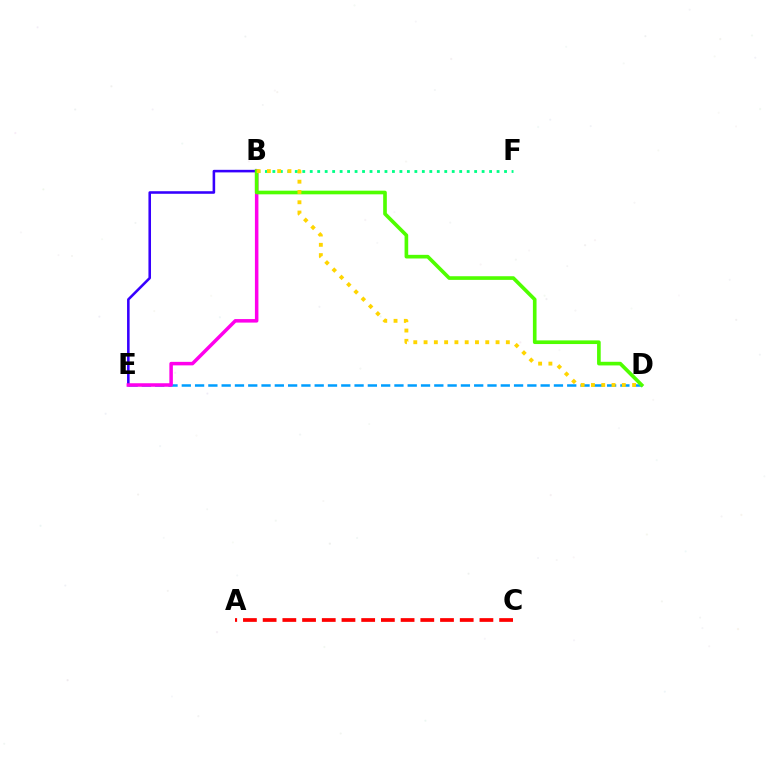{('B', 'F'): [{'color': '#00ff86', 'line_style': 'dotted', 'thickness': 2.03}], ('A', 'C'): [{'color': '#ff0000', 'line_style': 'dashed', 'thickness': 2.68}], ('D', 'E'): [{'color': '#009eff', 'line_style': 'dashed', 'thickness': 1.81}], ('B', 'E'): [{'color': '#3700ff', 'line_style': 'solid', 'thickness': 1.85}, {'color': '#ff00ed', 'line_style': 'solid', 'thickness': 2.53}], ('B', 'D'): [{'color': '#4fff00', 'line_style': 'solid', 'thickness': 2.63}, {'color': '#ffd500', 'line_style': 'dotted', 'thickness': 2.79}]}